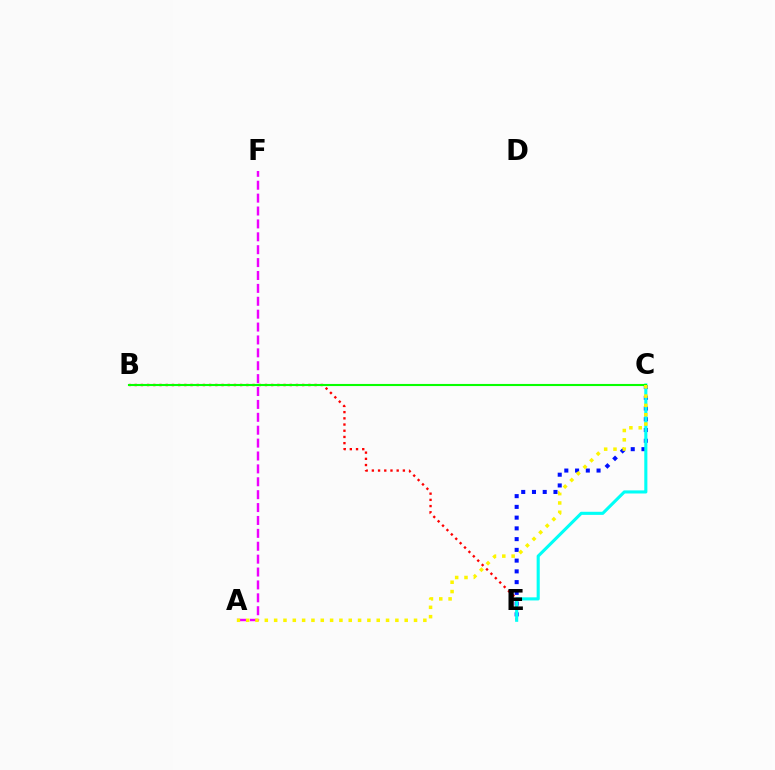{('A', 'F'): [{'color': '#ee00ff', 'line_style': 'dashed', 'thickness': 1.75}], ('B', 'E'): [{'color': '#ff0000', 'line_style': 'dotted', 'thickness': 1.69}], ('C', 'E'): [{'color': '#0010ff', 'line_style': 'dotted', 'thickness': 2.92}, {'color': '#00fff6', 'line_style': 'solid', 'thickness': 2.23}], ('B', 'C'): [{'color': '#08ff00', 'line_style': 'solid', 'thickness': 1.52}], ('A', 'C'): [{'color': '#fcf500', 'line_style': 'dotted', 'thickness': 2.53}]}